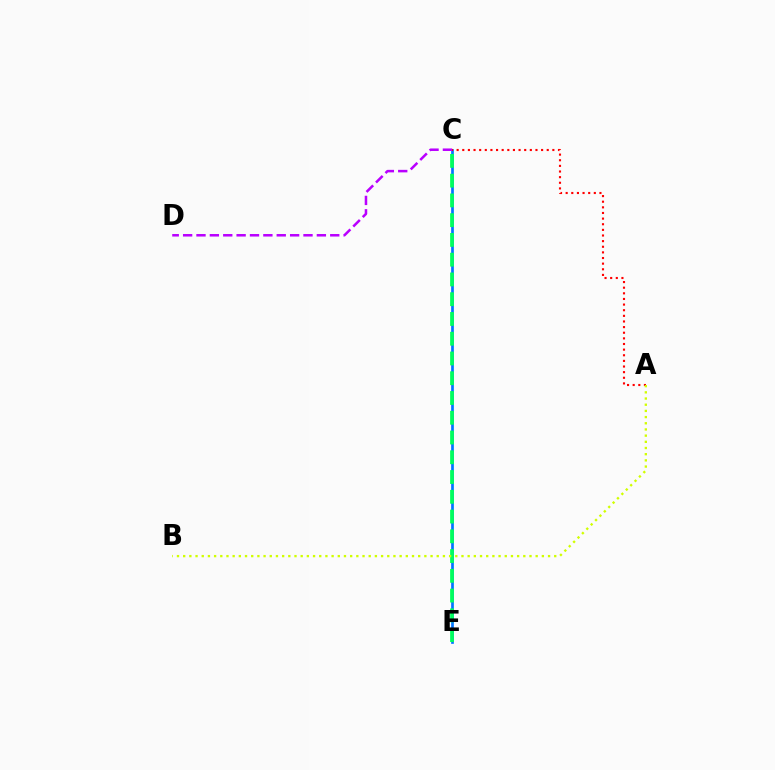{('C', 'E'): [{'color': '#0074ff', 'line_style': 'solid', 'thickness': 1.94}, {'color': '#00ff5c', 'line_style': 'dashed', 'thickness': 2.68}], ('A', 'C'): [{'color': '#ff0000', 'line_style': 'dotted', 'thickness': 1.53}], ('C', 'D'): [{'color': '#b900ff', 'line_style': 'dashed', 'thickness': 1.82}], ('A', 'B'): [{'color': '#d1ff00', 'line_style': 'dotted', 'thickness': 1.68}]}